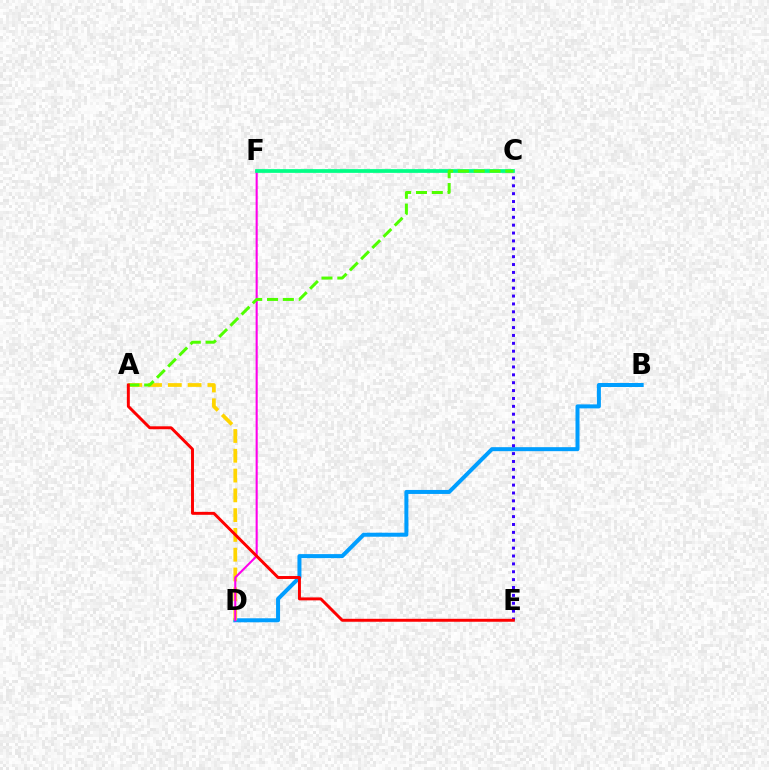{('B', 'D'): [{'color': '#009eff', 'line_style': 'solid', 'thickness': 2.88}], ('A', 'D'): [{'color': '#ffd500', 'line_style': 'dashed', 'thickness': 2.69}], ('D', 'F'): [{'color': '#ff00ed', 'line_style': 'solid', 'thickness': 1.5}], ('C', 'E'): [{'color': '#3700ff', 'line_style': 'dotted', 'thickness': 2.14}], ('C', 'F'): [{'color': '#00ff86', 'line_style': 'solid', 'thickness': 2.68}], ('A', 'C'): [{'color': '#4fff00', 'line_style': 'dashed', 'thickness': 2.15}], ('A', 'E'): [{'color': '#ff0000', 'line_style': 'solid', 'thickness': 2.12}]}